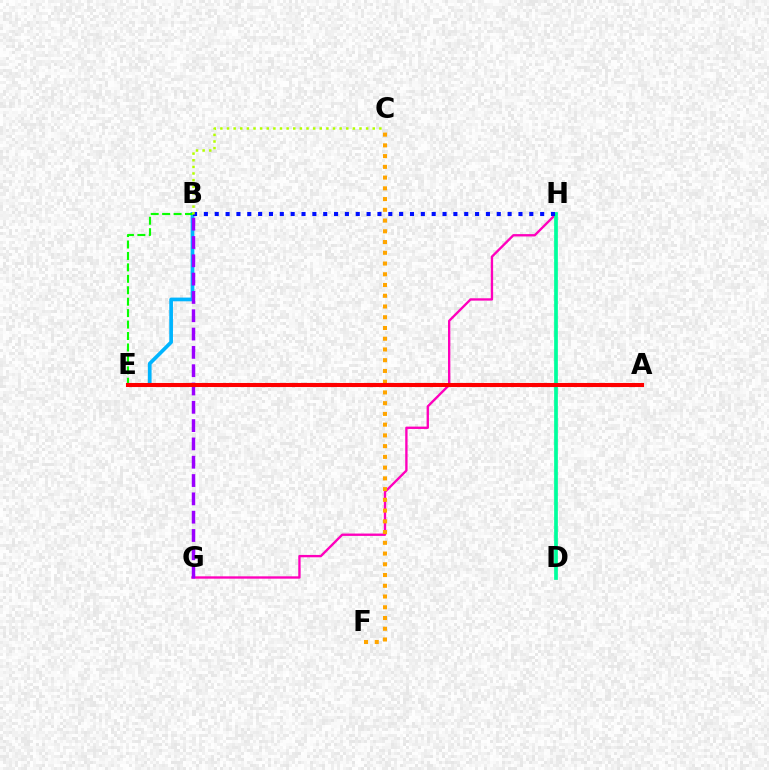{('B', 'E'): [{'color': '#00b5ff', 'line_style': 'solid', 'thickness': 2.66}, {'color': '#08ff00', 'line_style': 'dashed', 'thickness': 1.55}], ('G', 'H'): [{'color': '#ff00bd', 'line_style': 'solid', 'thickness': 1.69}], ('C', 'F'): [{'color': '#ffa500', 'line_style': 'dotted', 'thickness': 2.92}], ('D', 'H'): [{'color': '#00ff9d', 'line_style': 'solid', 'thickness': 2.68}], ('B', 'G'): [{'color': '#9b00ff', 'line_style': 'dashed', 'thickness': 2.49}], ('B', 'H'): [{'color': '#0010ff', 'line_style': 'dotted', 'thickness': 2.95}], ('B', 'C'): [{'color': '#b3ff00', 'line_style': 'dotted', 'thickness': 1.8}], ('A', 'E'): [{'color': '#ff0000', 'line_style': 'solid', 'thickness': 2.94}]}